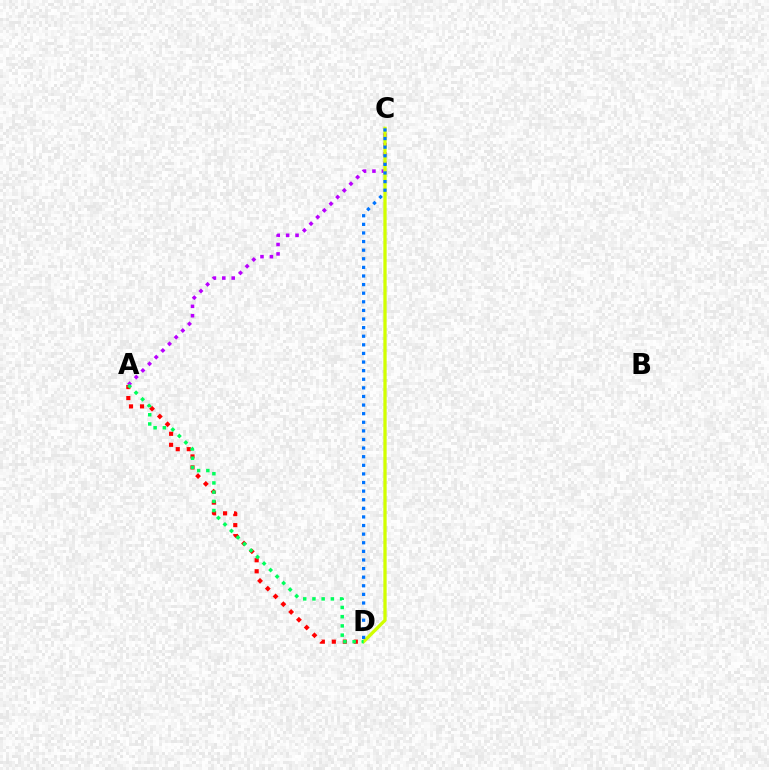{('A', 'C'): [{'color': '#b900ff', 'line_style': 'dotted', 'thickness': 2.56}], ('C', 'D'): [{'color': '#d1ff00', 'line_style': 'solid', 'thickness': 2.37}, {'color': '#0074ff', 'line_style': 'dotted', 'thickness': 2.34}], ('A', 'D'): [{'color': '#ff0000', 'line_style': 'dotted', 'thickness': 2.99}, {'color': '#00ff5c', 'line_style': 'dotted', 'thickness': 2.5}]}